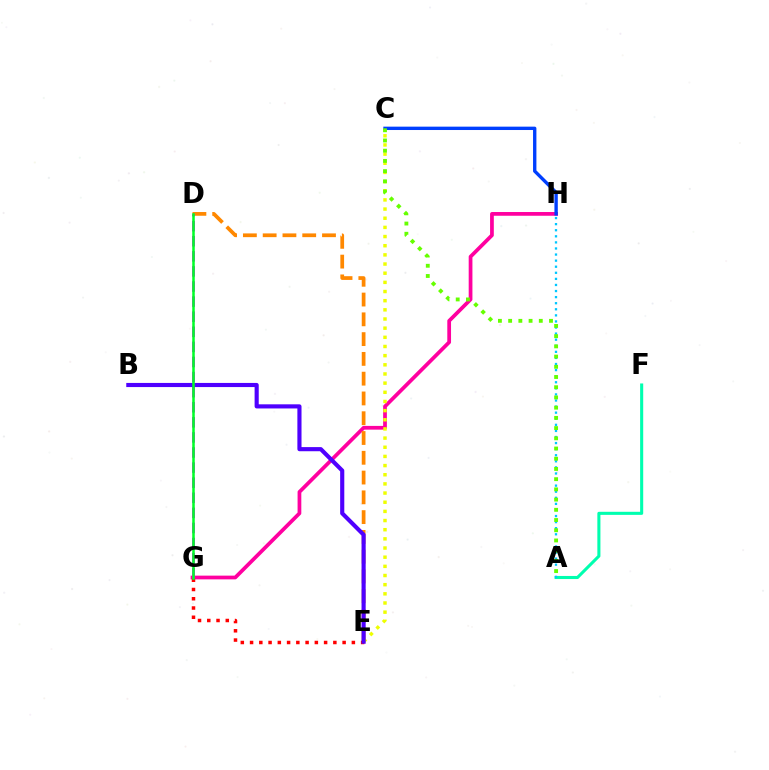{('G', 'H'): [{'color': '#ff00a0', 'line_style': 'solid', 'thickness': 2.69}], ('D', 'E'): [{'color': '#ff8800', 'line_style': 'dashed', 'thickness': 2.69}], ('E', 'G'): [{'color': '#ff0000', 'line_style': 'dotted', 'thickness': 2.51}], ('C', 'E'): [{'color': '#eeff00', 'line_style': 'dotted', 'thickness': 2.49}], ('C', 'H'): [{'color': '#003fff', 'line_style': 'solid', 'thickness': 2.42}], ('A', 'F'): [{'color': '#00ffaf', 'line_style': 'solid', 'thickness': 2.21}], ('A', 'H'): [{'color': '#00c7ff', 'line_style': 'dotted', 'thickness': 1.65}], ('D', 'G'): [{'color': '#d600ff', 'line_style': 'dashed', 'thickness': 2.05}, {'color': '#00ff27', 'line_style': 'solid', 'thickness': 1.82}], ('A', 'C'): [{'color': '#66ff00', 'line_style': 'dotted', 'thickness': 2.78}], ('B', 'E'): [{'color': '#4f00ff', 'line_style': 'solid', 'thickness': 2.98}]}